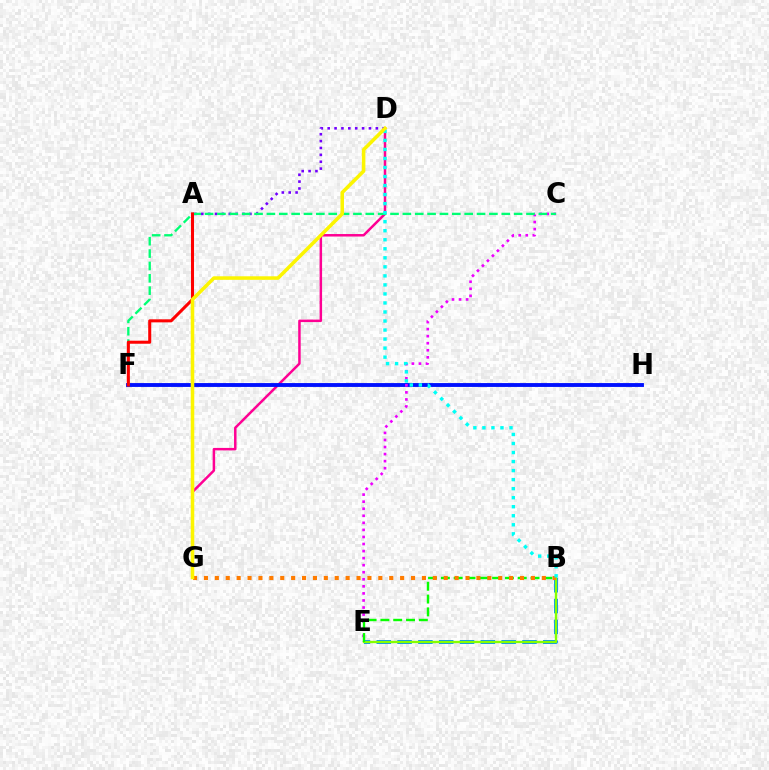{('D', 'G'): [{'color': '#ff0094', 'line_style': 'solid', 'thickness': 1.8}, {'color': '#fcf500', 'line_style': 'solid', 'thickness': 2.55}], ('B', 'E'): [{'color': '#008cff', 'line_style': 'dashed', 'thickness': 2.83}, {'color': '#84ff00', 'line_style': 'solid', 'thickness': 1.7}, {'color': '#08ff00', 'line_style': 'dashed', 'thickness': 1.74}], ('F', 'H'): [{'color': '#0010ff', 'line_style': 'solid', 'thickness': 2.78}], ('C', 'E'): [{'color': '#ee00ff', 'line_style': 'dotted', 'thickness': 1.92}], ('A', 'D'): [{'color': '#7200ff', 'line_style': 'dotted', 'thickness': 1.87}], ('C', 'F'): [{'color': '#00ff74', 'line_style': 'dashed', 'thickness': 1.68}], ('B', 'G'): [{'color': '#ff7c00', 'line_style': 'dotted', 'thickness': 2.96}], ('A', 'F'): [{'color': '#ff0000', 'line_style': 'solid', 'thickness': 2.19}], ('B', 'D'): [{'color': '#00fff6', 'line_style': 'dotted', 'thickness': 2.45}]}